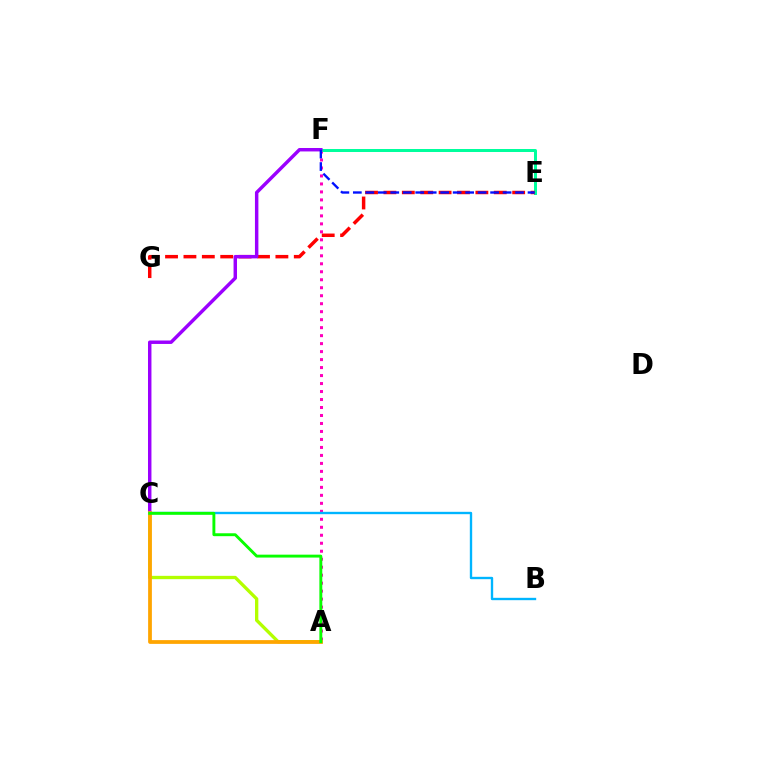{('A', 'F'): [{'color': '#ff00bd', 'line_style': 'dotted', 'thickness': 2.17}], ('E', 'F'): [{'color': '#00ff9d', 'line_style': 'solid', 'thickness': 2.15}, {'color': '#0010ff', 'line_style': 'dashed', 'thickness': 1.7}], ('B', 'C'): [{'color': '#00b5ff', 'line_style': 'solid', 'thickness': 1.7}], ('E', 'G'): [{'color': '#ff0000', 'line_style': 'dashed', 'thickness': 2.5}], ('A', 'C'): [{'color': '#b3ff00', 'line_style': 'solid', 'thickness': 2.39}, {'color': '#ffa500', 'line_style': 'solid', 'thickness': 2.71}, {'color': '#08ff00', 'line_style': 'solid', 'thickness': 2.09}], ('C', 'F'): [{'color': '#9b00ff', 'line_style': 'solid', 'thickness': 2.48}]}